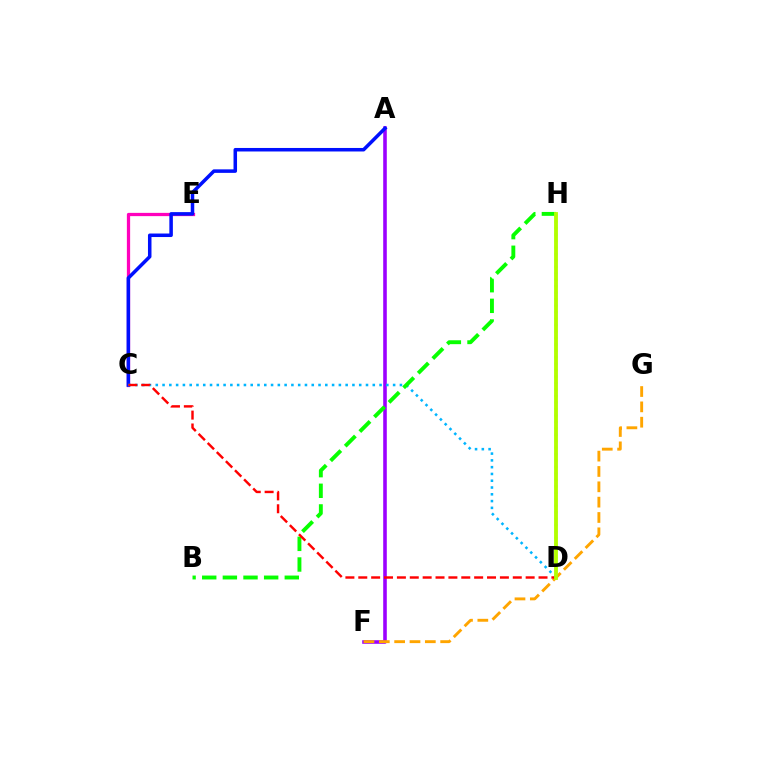{('C', 'E'): [{'color': '#ff00bd', 'line_style': 'solid', 'thickness': 2.35}], ('A', 'F'): [{'color': '#9b00ff', 'line_style': 'solid', 'thickness': 2.58}], ('A', 'C'): [{'color': '#0010ff', 'line_style': 'solid', 'thickness': 2.53}], ('C', 'D'): [{'color': '#00b5ff', 'line_style': 'dotted', 'thickness': 1.84}, {'color': '#ff0000', 'line_style': 'dashed', 'thickness': 1.75}], ('F', 'G'): [{'color': '#ffa500', 'line_style': 'dashed', 'thickness': 2.08}], ('B', 'H'): [{'color': '#08ff00', 'line_style': 'dashed', 'thickness': 2.8}], ('D', 'H'): [{'color': '#00ff9d', 'line_style': 'dotted', 'thickness': 1.75}, {'color': '#b3ff00', 'line_style': 'solid', 'thickness': 2.75}]}